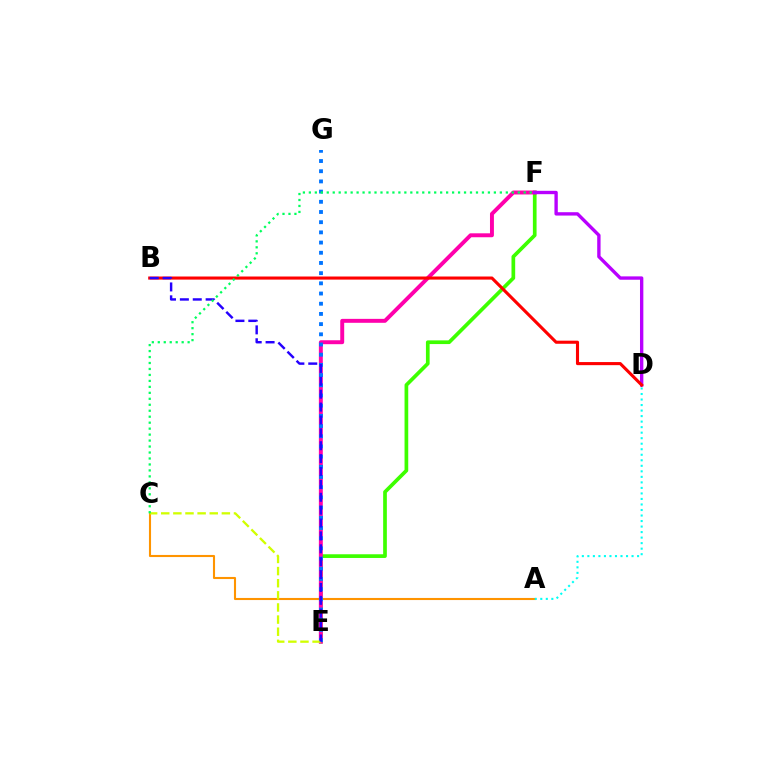{('E', 'F'): [{'color': '#3dff00', 'line_style': 'solid', 'thickness': 2.66}, {'color': '#ff00ac', 'line_style': 'solid', 'thickness': 2.84}], ('A', 'C'): [{'color': '#ff9400', 'line_style': 'solid', 'thickness': 1.52}], ('D', 'F'): [{'color': '#b900ff', 'line_style': 'solid', 'thickness': 2.42}], ('B', 'D'): [{'color': '#ff0000', 'line_style': 'solid', 'thickness': 2.23}], ('E', 'G'): [{'color': '#0074ff', 'line_style': 'dotted', 'thickness': 2.77}], ('C', 'E'): [{'color': '#d1ff00', 'line_style': 'dashed', 'thickness': 1.65}], ('B', 'E'): [{'color': '#2500ff', 'line_style': 'dashed', 'thickness': 1.75}], ('C', 'F'): [{'color': '#00ff5c', 'line_style': 'dotted', 'thickness': 1.62}], ('A', 'D'): [{'color': '#00fff6', 'line_style': 'dotted', 'thickness': 1.5}]}